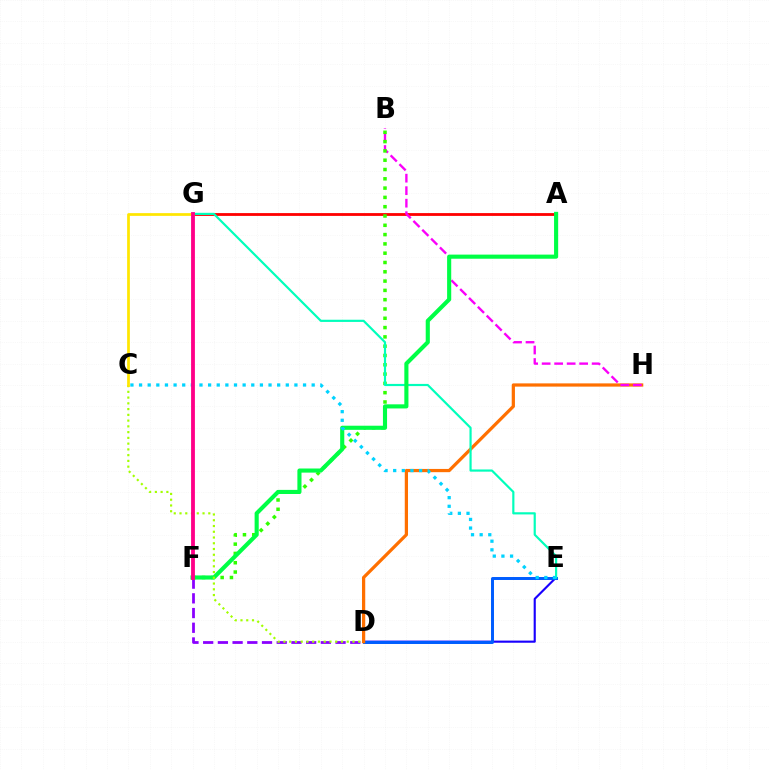{('D', 'F'): [{'color': '#8a00ff', 'line_style': 'dashed', 'thickness': 2.0}], ('D', 'E'): [{'color': '#1900ff', 'line_style': 'solid', 'thickness': 1.54}, {'color': '#005dff', 'line_style': 'solid', 'thickness': 2.13}], ('D', 'H'): [{'color': '#ff7000', 'line_style': 'solid', 'thickness': 2.33}], ('A', 'G'): [{'color': '#ff0000', 'line_style': 'solid', 'thickness': 2.02}], ('B', 'H'): [{'color': '#fa00f9', 'line_style': 'dashed', 'thickness': 1.7}], ('B', 'F'): [{'color': '#31ff00', 'line_style': 'dotted', 'thickness': 2.53}], ('E', 'G'): [{'color': '#00ffbb', 'line_style': 'solid', 'thickness': 1.57}], ('A', 'F'): [{'color': '#00ff45', 'line_style': 'solid', 'thickness': 2.96}], ('C', 'D'): [{'color': '#a2ff00', 'line_style': 'dotted', 'thickness': 1.56}], ('C', 'G'): [{'color': '#ffe600', 'line_style': 'solid', 'thickness': 1.97}], ('C', 'E'): [{'color': '#00d3ff', 'line_style': 'dotted', 'thickness': 2.35}], ('F', 'G'): [{'color': '#ff0088', 'line_style': 'solid', 'thickness': 2.75}]}